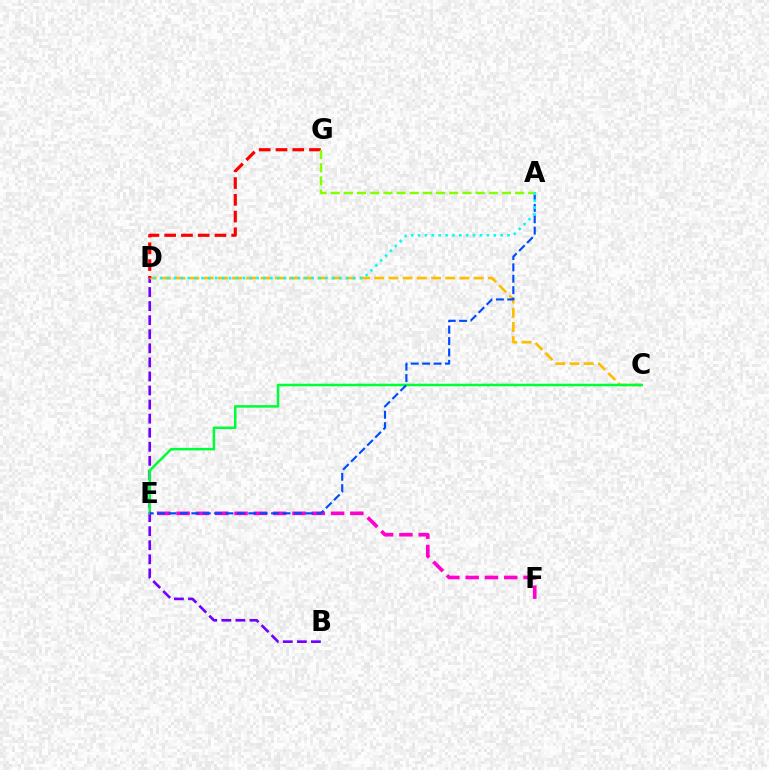{('B', 'D'): [{'color': '#7200ff', 'line_style': 'dashed', 'thickness': 1.91}], ('C', 'D'): [{'color': '#ffbd00', 'line_style': 'dashed', 'thickness': 1.93}], ('D', 'G'): [{'color': '#ff0000', 'line_style': 'dashed', 'thickness': 2.28}], ('C', 'E'): [{'color': '#00ff39', 'line_style': 'solid', 'thickness': 1.82}], ('E', 'F'): [{'color': '#ff00cf', 'line_style': 'dashed', 'thickness': 2.62}], ('A', 'E'): [{'color': '#004bff', 'line_style': 'dashed', 'thickness': 1.55}], ('A', 'G'): [{'color': '#84ff00', 'line_style': 'dashed', 'thickness': 1.79}], ('A', 'D'): [{'color': '#00fff6', 'line_style': 'dotted', 'thickness': 1.87}]}